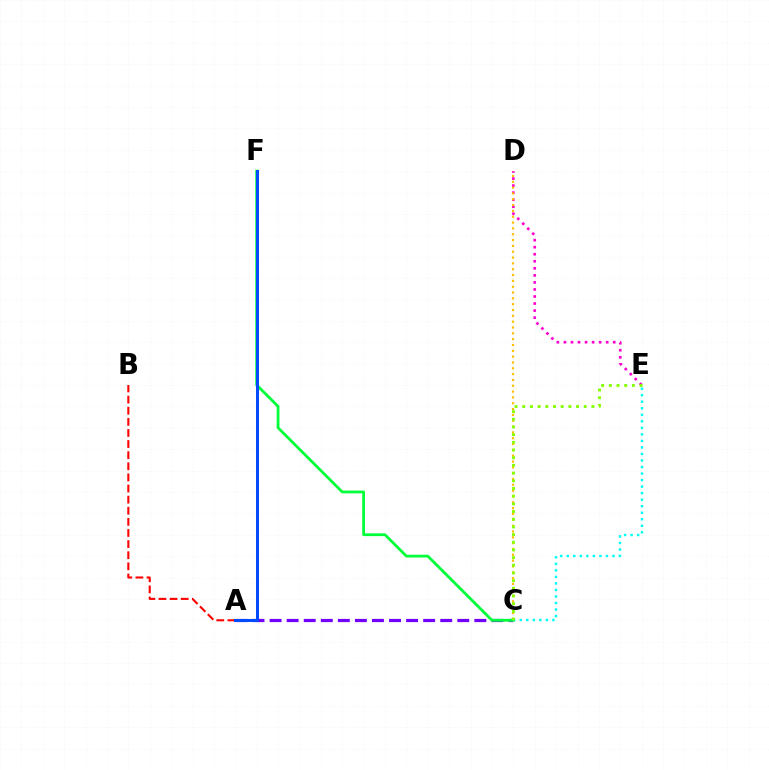{('A', 'C'): [{'color': '#7200ff', 'line_style': 'dashed', 'thickness': 2.32}], ('D', 'E'): [{'color': '#ff00cf', 'line_style': 'dotted', 'thickness': 1.91}], ('A', 'B'): [{'color': '#ff0000', 'line_style': 'dashed', 'thickness': 1.51}], ('C', 'D'): [{'color': '#ffbd00', 'line_style': 'dotted', 'thickness': 1.58}], ('C', 'F'): [{'color': '#00ff39', 'line_style': 'solid', 'thickness': 2.0}], ('C', 'E'): [{'color': '#00fff6', 'line_style': 'dotted', 'thickness': 1.77}, {'color': '#84ff00', 'line_style': 'dotted', 'thickness': 2.09}], ('A', 'F'): [{'color': '#004bff', 'line_style': 'solid', 'thickness': 2.16}]}